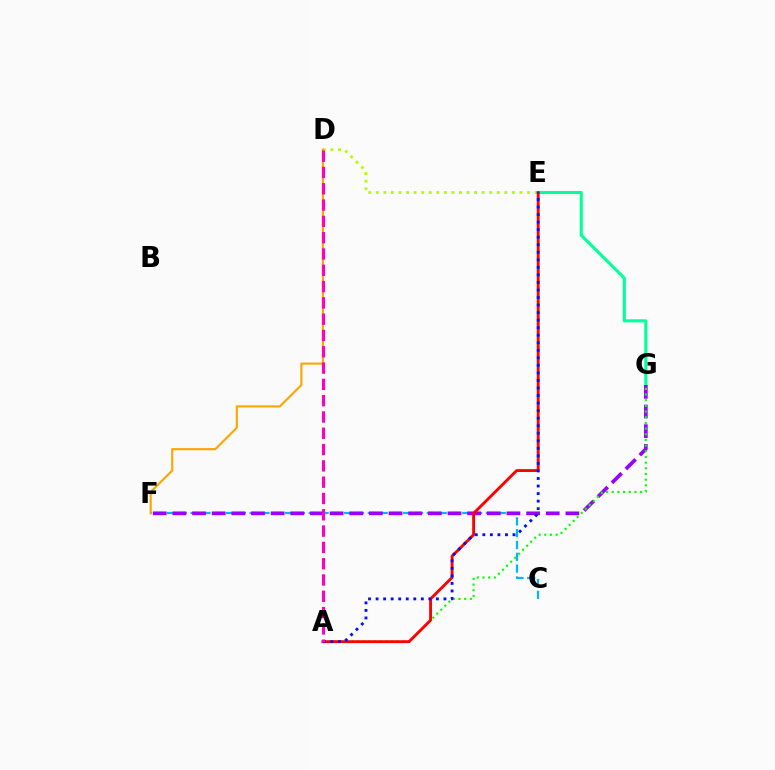{('D', 'E'): [{'color': '#b3ff00', 'line_style': 'dotted', 'thickness': 2.05}], ('D', 'F'): [{'color': '#ffa500', 'line_style': 'solid', 'thickness': 1.53}], ('E', 'G'): [{'color': '#00ff9d', 'line_style': 'solid', 'thickness': 2.2}], ('C', 'F'): [{'color': '#00b5ff', 'line_style': 'dashed', 'thickness': 1.6}], ('F', 'G'): [{'color': '#9b00ff', 'line_style': 'dashed', 'thickness': 2.67}], ('A', 'G'): [{'color': '#08ff00', 'line_style': 'dotted', 'thickness': 1.54}], ('A', 'E'): [{'color': '#ff0000', 'line_style': 'solid', 'thickness': 2.06}, {'color': '#0010ff', 'line_style': 'dotted', 'thickness': 2.05}], ('A', 'D'): [{'color': '#ff00bd', 'line_style': 'dashed', 'thickness': 2.21}]}